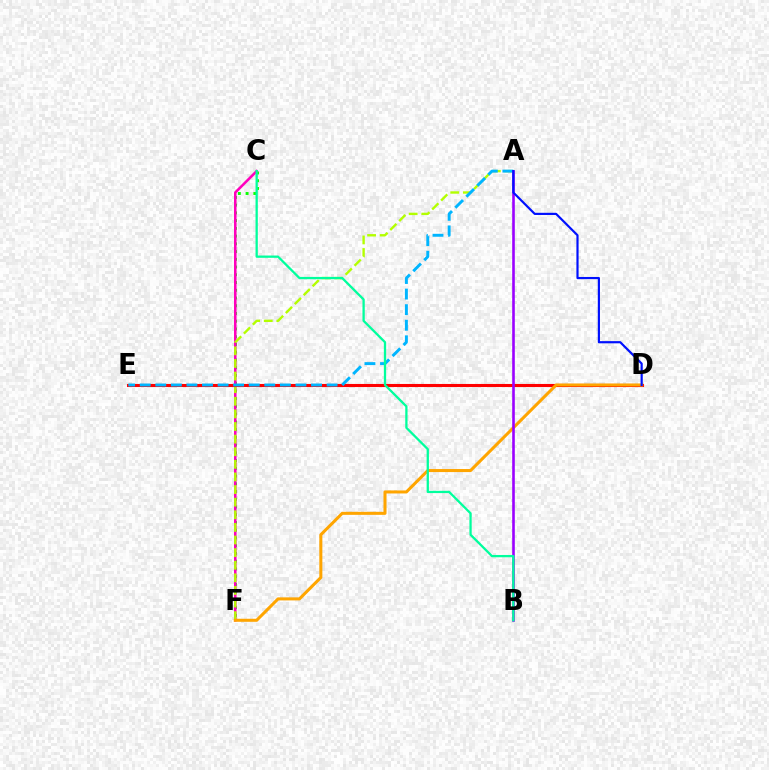{('C', 'F'): [{'color': '#08ff00', 'line_style': 'dotted', 'thickness': 2.1}, {'color': '#ff00bd', 'line_style': 'solid', 'thickness': 1.84}], ('A', 'F'): [{'color': '#b3ff00', 'line_style': 'dashed', 'thickness': 1.71}], ('D', 'E'): [{'color': '#ff0000', 'line_style': 'solid', 'thickness': 2.22}], ('D', 'F'): [{'color': '#ffa500', 'line_style': 'solid', 'thickness': 2.19}], ('A', 'E'): [{'color': '#00b5ff', 'line_style': 'dashed', 'thickness': 2.12}], ('A', 'B'): [{'color': '#9b00ff', 'line_style': 'solid', 'thickness': 1.88}], ('B', 'C'): [{'color': '#00ff9d', 'line_style': 'solid', 'thickness': 1.64}], ('A', 'D'): [{'color': '#0010ff', 'line_style': 'solid', 'thickness': 1.57}]}